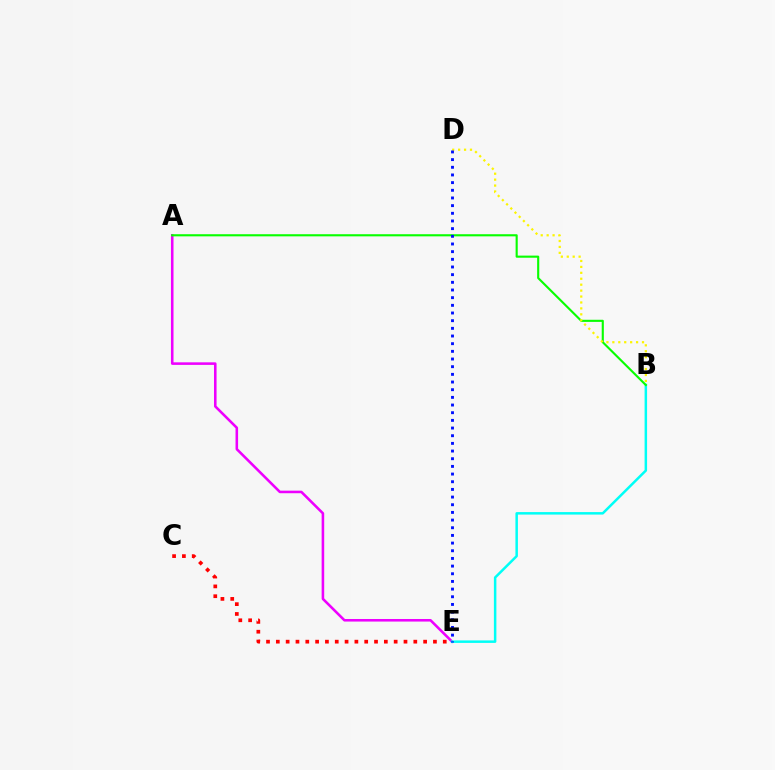{('A', 'E'): [{'color': '#ee00ff', 'line_style': 'solid', 'thickness': 1.85}], ('B', 'E'): [{'color': '#00fff6', 'line_style': 'solid', 'thickness': 1.8}], ('C', 'E'): [{'color': '#ff0000', 'line_style': 'dotted', 'thickness': 2.67}], ('A', 'B'): [{'color': '#08ff00', 'line_style': 'solid', 'thickness': 1.53}], ('B', 'D'): [{'color': '#fcf500', 'line_style': 'dotted', 'thickness': 1.61}], ('D', 'E'): [{'color': '#0010ff', 'line_style': 'dotted', 'thickness': 2.08}]}